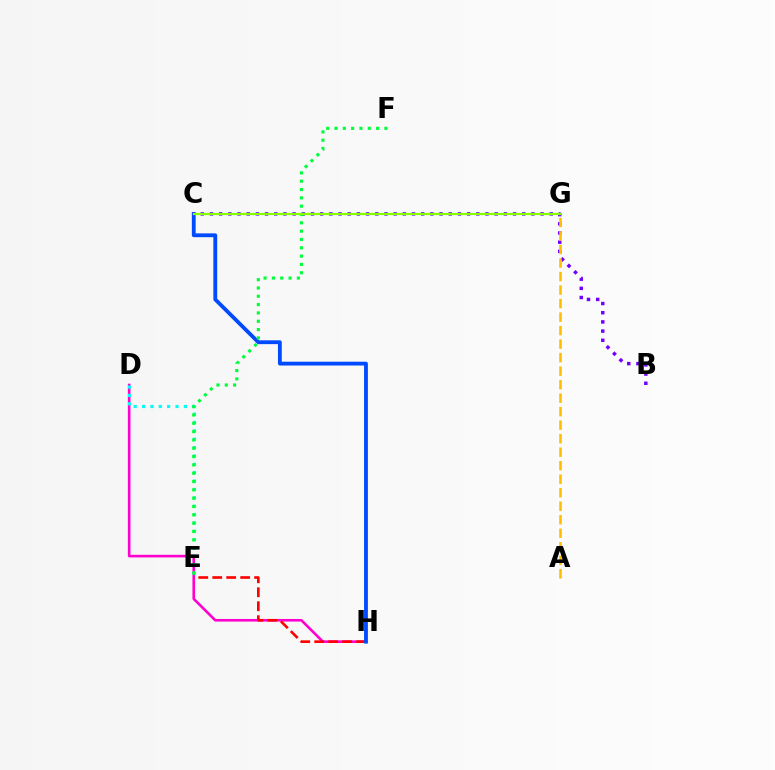{('D', 'H'): [{'color': '#ff00cf', 'line_style': 'solid', 'thickness': 1.88}], ('D', 'E'): [{'color': '#00fff6', 'line_style': 'dotted', 'thickness': 2.27}], ('E', 'H'): [{'color': '#ff0000', 'line_style': 'dashed', 'thickness': 1.9}], ('C', 'H'): [{'color': '#004bff', 'line_style': 'solid', 'thickness': 2.75}], ('B', 'C'): [{'color': '#7200ff', 'line_style': 'dotted', 'thickness': 2.5}], ('E', 'F'): [{'color': '#00ff39', 'line_style': 'dotted', 'thickness': 2.26}], ('A', 'G'): [{'color': '#ffbd00', 'line_style': 'dashed', 'thickness': 1.84}], ('C', 'G'): [{'color': '#84ff00', 'line_style': 'solid', 'thickness': 1.6}]}